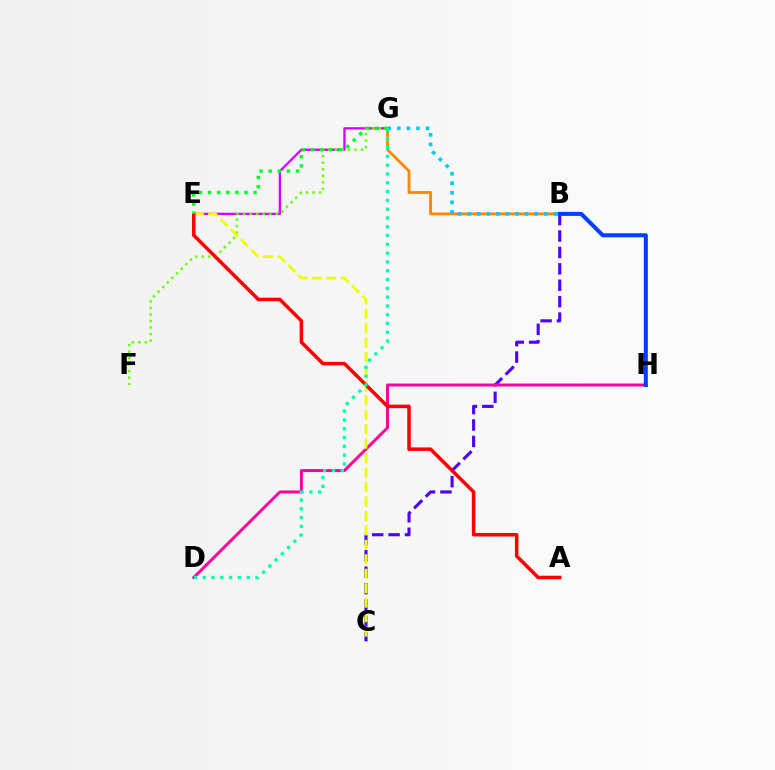{('B', 'C'): [{'color': '#4f00ff', 'line_style': 'dashed', 'thickness': 2.23}], ('E', 'G'): [{'color': '#d600ff', 'line_style': 'solid', 'thickness': 1.66}, {'color': '#00ff27', 'line_style': 'dotted', 'thickness': 2.48}], ('D', 'H'): [{'color': '#ff00a0', 'line_style': 'solid', 'thickness': 2.14}], ('B', 'G'): [{'color': '#ff8800', 'line_style': 'solid', 'thickness': 2.06}, {'color': '#00c7ff', 'line_style': 'dotted', 'thickness': 2.6}], ('F', 'G'): [{'color': '#66ff00', 'line_style': 'dotted', 'thickness': 1.77}], ('C', 'E'): [{'color': '#eeff00', 'line_style': 'dashed', 'thickness': 1.96}], ('A', 'E'): [{'color': '#ff0000', 'line_style': 'solid', 'thickness': 2.53}], ('D', 'G'): [{'color': '#00ffaf', 'line_style': 'dotted', 'thickness': 2.39}], ('B', 'H'): [{'color': '#003fff', 'line_style': 'solid', 'thickness': 2.88}]}